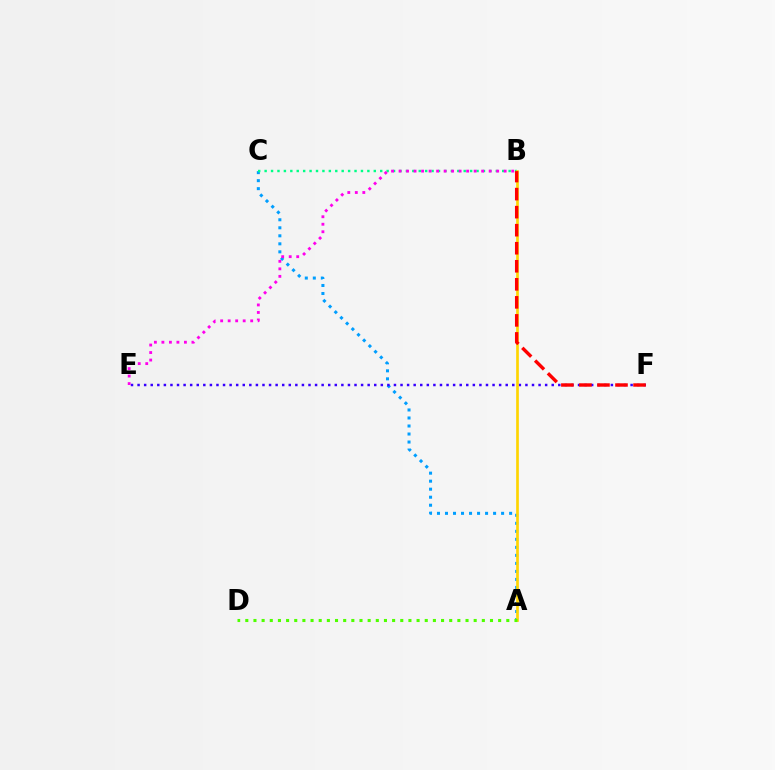{('A', 'C'): [{'color': '#009eff', 'line_style': 'dotted', 'thickness': 2.18}], ('E', 'F'): [{'color': '#3700ff', 'line_style': 'dotted', 'thickness': 1.79}], ('B', 'C'): [{'color': '#00ff86', 'line_style': 'dotted', 'thickness': 1.74}], ('A', 'B'): [{'color': '#ffd500', 'line_style': 'solid', 'thickness': 1.93}], ('B', 'E'): [{'color': '#ff00ed', 'line_style': 'dotted', 'thickness': 2.04}], ('A', 'D'): [{'color': '#4fff00', 'line_style': 'dotted', 'thickness': 2.22}], ('B', 'F'): [{'color': '#ff0000', 'line_style': 'dashed', 'thickness': 2.45}]}